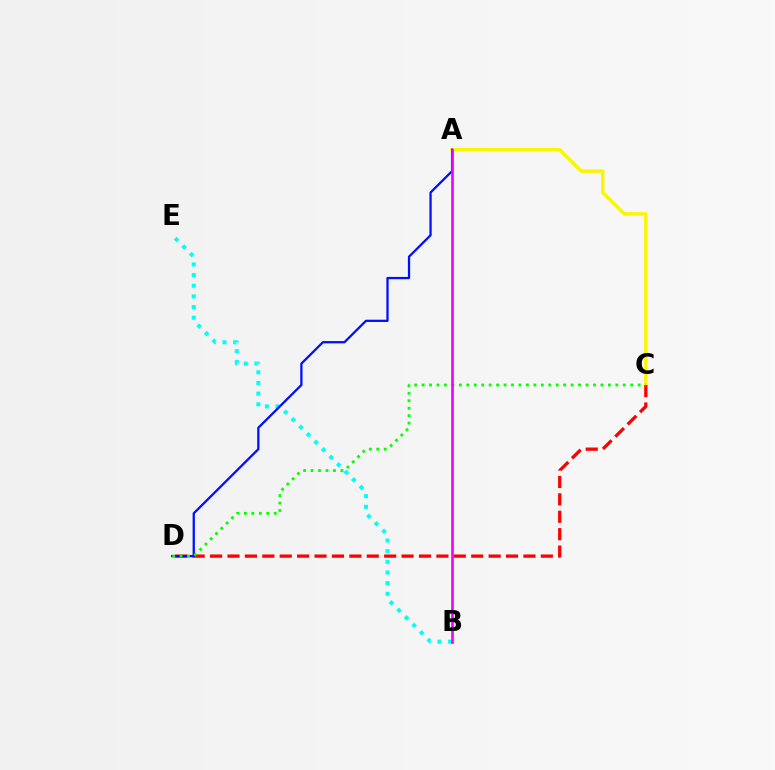{('A', 'C'): [{'color': '#fcf500', 'line_style': 'solid', 'thickness': 2.48}], ('B', 'E'): [{'color': '#00fff6', 'line_style': 'dotted', 'thickness': 2.9}], ('C', 'D'): [{'color': '#ff0000', 'line_style': 'dashed', 'thickness': 2.36}, {'color': '#08ff00', 'line_style': 'dotted', 'thickness': 2.02}], ('A', 'D'): [{'color': '#0010ff', 'line_style': 'solid', 'thickness': 1.63}], ('A', 'B'): [{'color': '#ee00ff', 'line_style': 'solid', 'thickness': 1.9}]}